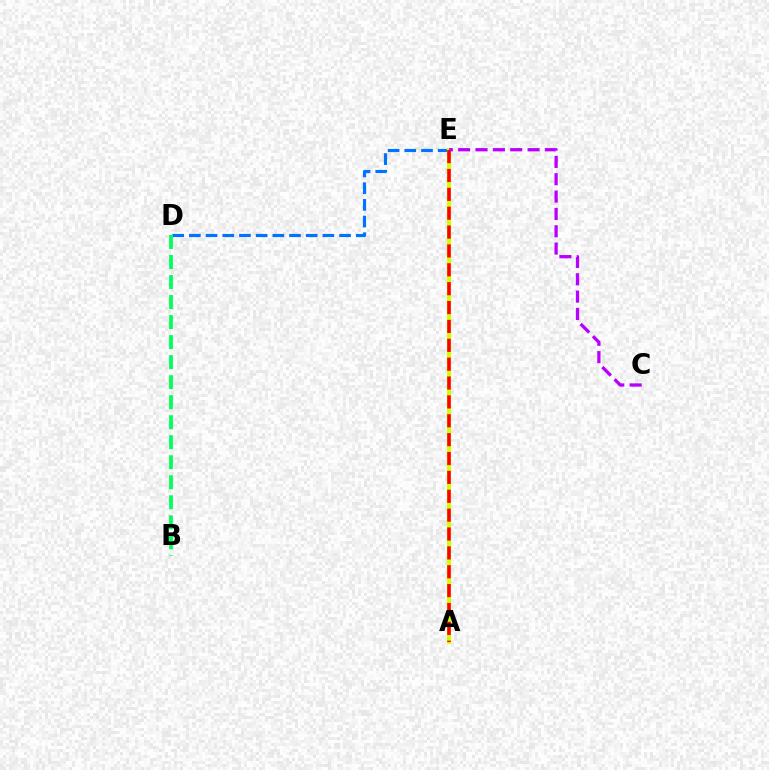{('D', 'E'): [{'color': '#0074ff', 'line_style': 'dashed', 'thickness': 2.27}], ('A', 'E'): [{'color': '#d1ff00', 'line_style': 'solid', 'thickness': 2.99}, {'color': '#ff0000', 'line_style': 'dashed', 'thickness': 2.56}], ('C', 'E'): [{'color': '#b900ff', 'line_style': 'dashed', 'thickness': 2.36}], ('B', 'D'): [{'color': '#00ff5c', 'line_style': 'dashed', 'thickness': 2.72}]}